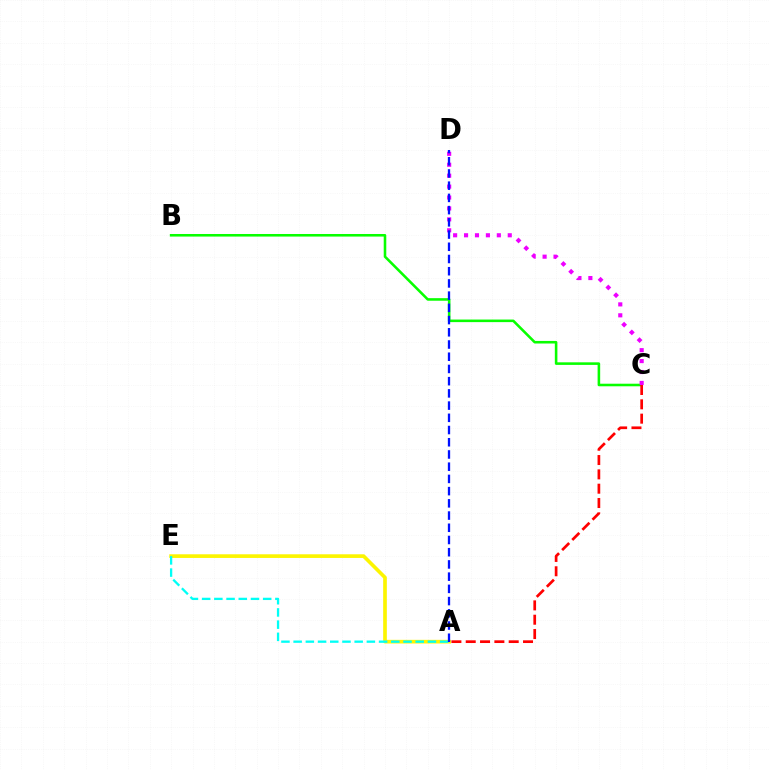{('B', 'C'): [{'color': '#08ff00', 'line_style': 'solid', 'thickness': 1.85}], ('A', 'C'): [{'color': '#ff0000', 'line_style': 'dashed', 'thickness': 1.95}], ('A', 'E'): [{'color': '#fcf500', 'line_style': 'solid', 'thickness': 2.64}, {'color': '#00fff6', 'line_style': 'dashed', 'thickness': 1.66}], ('C', 'D'): [{'color': '#ee00ff', 'line_style': 'dotted', 'thickness': 2.97}], ('A', 'D'): [{'color': '#0010ff', 'line_style': 'dashed', 'thickness': 1.66}]}